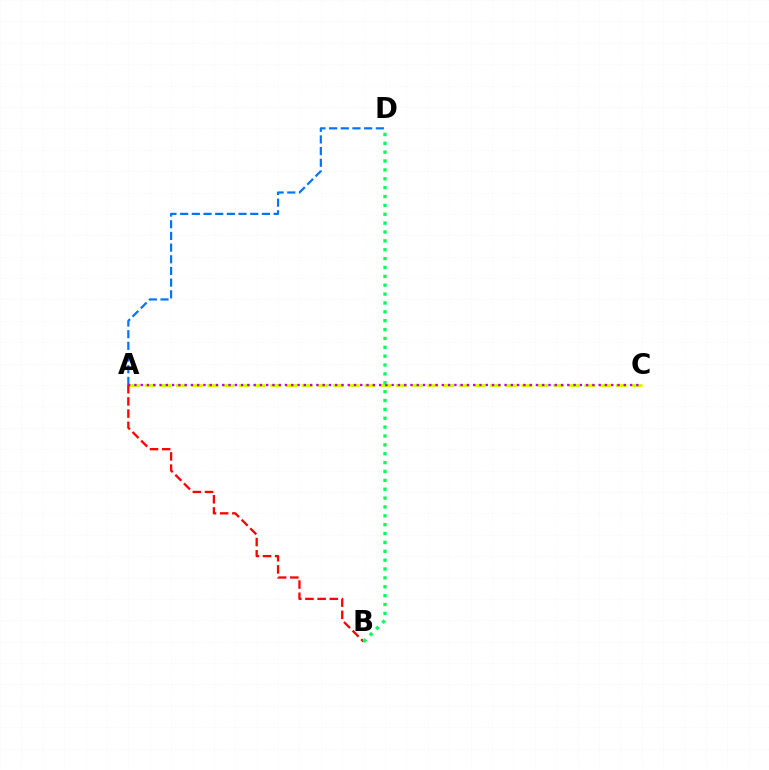{('A', 'C'): [{'color': '#d1ff00', 'line_style': 'dashed', 'thickness': 2.13}, {'color': '#b900ff', 'line_style': 'dotted', 'thickness': 1.7}], ('A', 'D'): [{'color': '#0074ff', 'line_style': 'dashed', 'thickness': 1.59}], ('A', 'B'): [{'color': '#ff0000', 'line_style': 'dashed', 'thickness': 1.65}], ('B', 'D'): [{'color': '#00ff5c', 'line_style': 'dotted', 'thickness': 2.41}]}